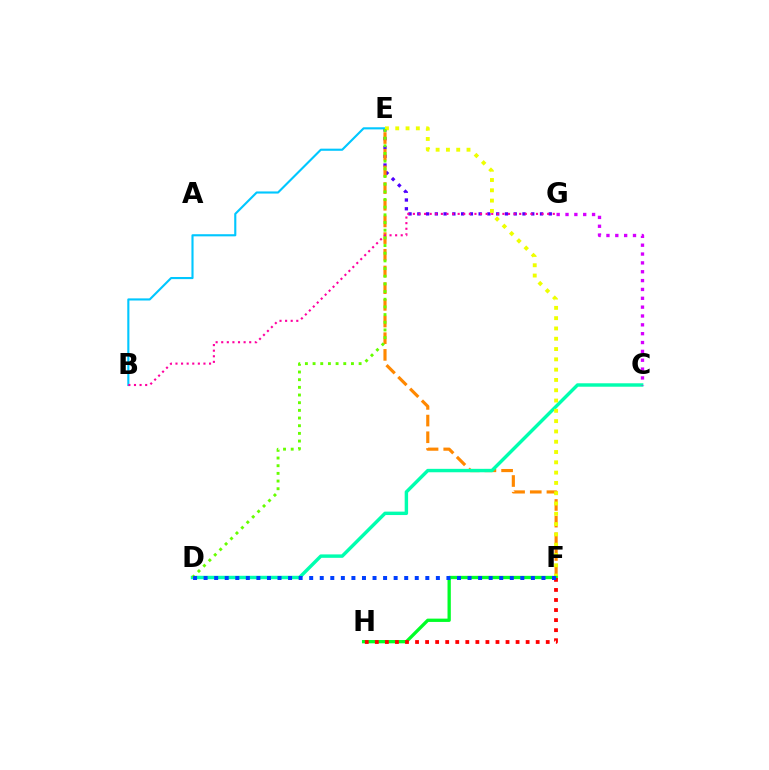{('E', 'G'): [{'color': '#4f00ff', 'line_style': 'dotted', 'thickness': 2.38}], ('B', 'E'): [{'color': '#00c7ff', 'line_style': 'solid', 'thickness': 1.53}], ('E', 'F'): [{'color': '#ff8800', 'line_style': 'dashed', 'thickness': 2.27}, {'color': '#eeff00', 'line_style': 'dotted', 'thickness': 2.8}], ('B', 'G'): [{'color': '#ff00a0', 'line_style': 'dotted', 'thickness': 1.52}], ('C', 'D'): [{'color': '#00ffaf', 'line_style': 'solid', 'thickness': 2.47}], ('D', 'E'): [{'color': '#66ff00', 'line_style': 'dotted', 'thickness': 2.08}], ('F', 'H'): [{'color': '#00ff27', 'line_style': 'solid', 'thickness': 2.38}, {'color': '#ff0000', 'line_style': 'dotted', 'thickness': 2.73}], ('C', 'G'): [{'color': '#d600ff', 'line_style': 'dotted', 'thickness': 2.4}], ('D', 'F'): [{'color': '#003fff', 'line_style': 'dotted', 'thickness': 2.87}]}